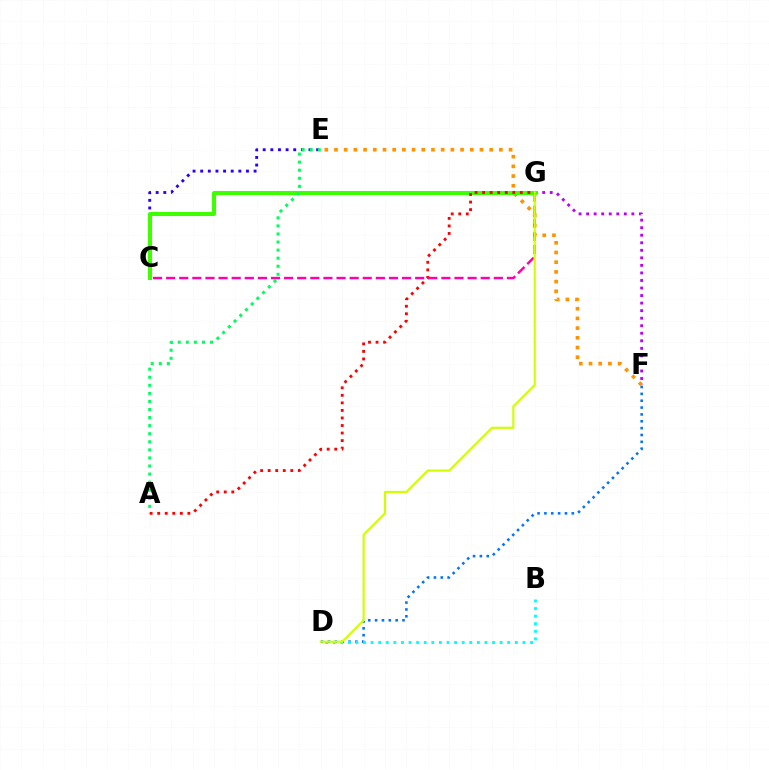{('D', 'F'): [{'color': '#0074ff', 'line_style': 'dotted', 'thickness': 1.86}], ('F', 'G'): [{'color': '#b900ff', 'line_style': 'dotted', 'thickness': 2.05}], ('C', 'E'): [{'color': '#2500ff', 'line_style': 'dotted', 'thickness': 2.07}], ('E', 'F'): [{'color': '#ff9400', 'line_style': 'dotted', 'thickness': 2.64}], ('C', 'G'): [{'color': '#3dff00', 'line_style': 'solid', 'thickness': 2.9}, {'color': '#ff00ac', 'line_style': 'dashed', 'thickness': 1.78}], ('A', 'E'): [{'color': '#00ff5c', 'line_style': 'dotted', 'thickness': 2.19}], ('A', 'G'): [{'color': '#ff0000', 'line_style': 'dotted', 'thickness': 2.05}], ('B', 'D'): [{'color': '#00fff6', 'line_style': 'dotted', 'thickness': 2.06}], ('D', 'G'): [{'color': '#d1ff00', 'line_style': 'solid', 'thickness': 1.55}]}